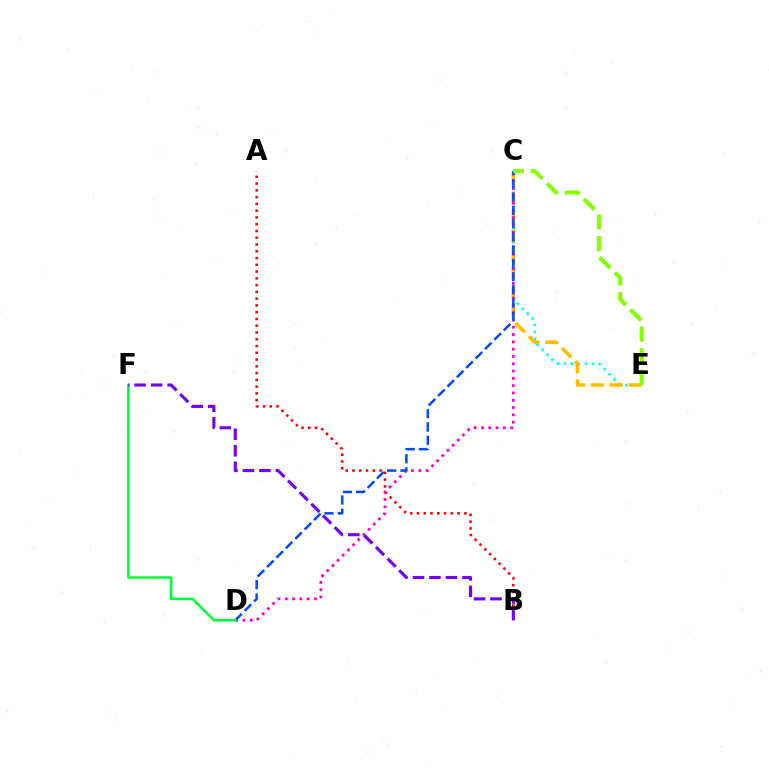{('A', 'B'): [{'color': '#ff0000', 'line_style': 'dotted', 'thickness': 1.84}], ('C', 'E'): [{'color': '#00fff6', 'line_style': 'dotted', 'thickness': 1.91}, {'color': '#ffbd00', 'line_style': 'dashed', 'thickness': 2.57}, {'color': '#84ff00', 'line_style': 'dashed', 'thickness': 2.94}], ('C', 'D'): [{'color': '#ff00cf', 'line_style': 'dotted', 'thickness': 1.98}, {'color': '#004bff', 'line_style': 'dashed', 'thickness': 1.8}], ('D', 'F'): [{'color': '#00ff39', 'line_style': 'solid', 'thickness': 1.83}], ('B', 'F'): [{'color': '#7200ff', 'line_style': 'dashed', 'thickness': 2.24}]}